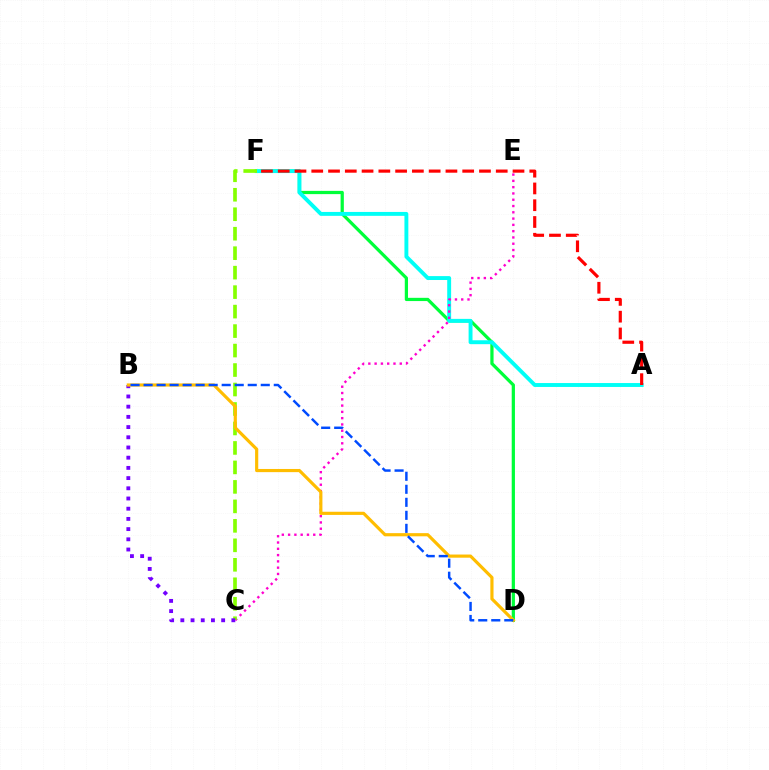{('D', 'F'): [{'color': '#00ff39', 'line_style': 'solid', 'thickness': 2.33}], ('A', 'F'): [{'color': '#00fff6', 'line_style': 'solid', 'thickness': 2.81}, {'color': '#ff0000', 'line_style': 'dashed', 'thickness': 2.28}], ('C', 'E'): [{'color': '#ff00cf', 'line_style': 'dotted', 'thickness': 1.71}], ('C', 'F'): [{'color': '#84ff00', 'line_style': 'dashed', 'thickness': 2.65}], ('B', 'C'): [{'color': '#7200ff', 'line_style': 'dotted', 'thickness': 2.77}], ('B', 'D'): [{'color': '#ffbd00', 'line_style': 'solid', 'thickness': 2.28}, {'color': '#004bff', 'line_style': 'dashed', 'thickness': 1.77}]}